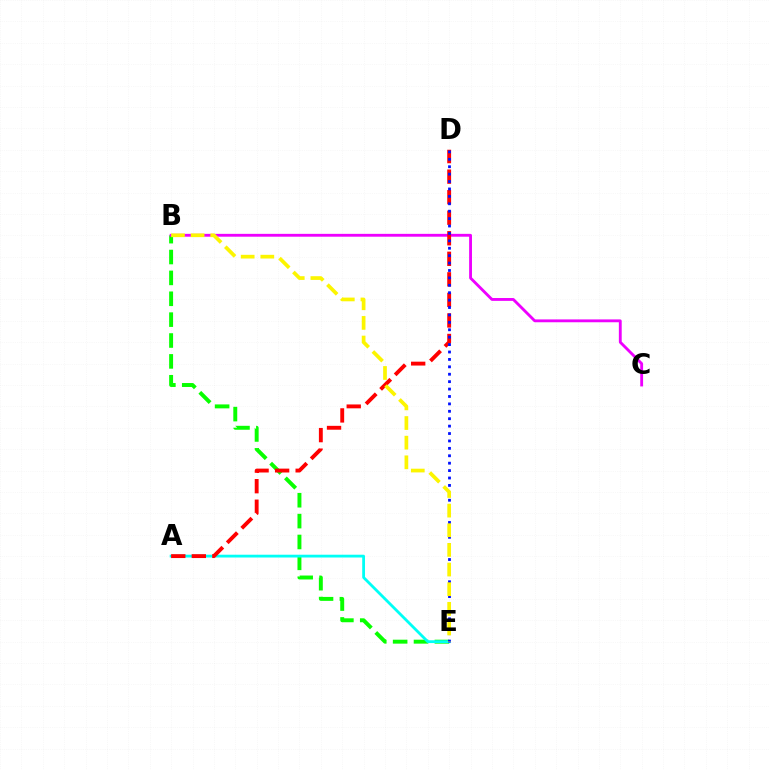{('B', 'E'): [{'color': '#08ff00', 'line_style': 'dashed', 'thickness': 2.84}, {'color': '#fcf500', 'line_style': 'dashed', 'thickness': 2.67}], ('A', 'E'): [{'color': '#00fff6', 'line_style': 'solid', 'thickness': 2.01}], ('B', 'C'): [{'color': '#ee00ff', 'line_style': 'solid', 'thickness': 2.05}], ('A', 'D'): [{'color': '#ff0000', 'line_style': 'dashed', 'thickness': 2.79}], ('D', 'E'): [{'color': '#0010ff', 'line_style': 'dotted', 'thickness': 2.01}]}